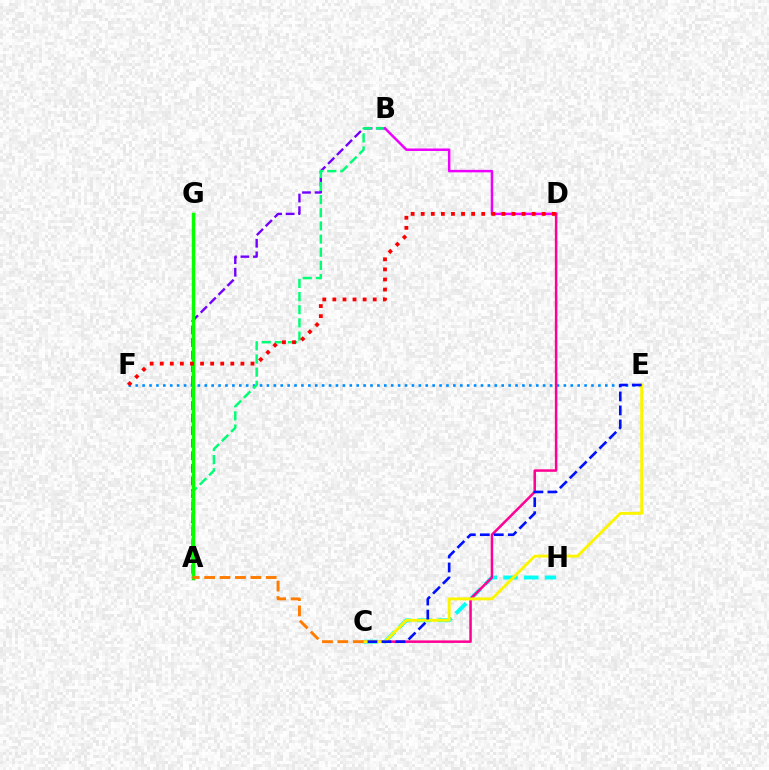{('E', 'F'): [{'color': '#008cff', 'line_style': 'dotted', 'thickness': 1.88}], ('A', 'B'): [{'color': '#7200ff', 'line_style': 'dashed', 'thickness': 1.71}, {'color': '#00ff74', 'line_style': 'dashed', 'thickness': 1.79}], ('B', 'D'): [{'color': '#ee00ff', 'line_style': 'solid', 'thickness': 1.79}], ('A', 'G'): [{'color': '#84ff00', 'line_style': 'dashed', 'thickness': 1.89}, {'color': '#08ff00', 'line_style': 'solid', 'thickness': 2.48}], ('C', 'H'): [{'color': '#00fff6', 'line_style': 'dashed', 'thickness': 2.82}], ('C', 'D'): [{'color': '#ff0094', 'line_style': 'solid', 'thickness': 1.81}], ('C', 'E'): [{'color': '#fcf500', 'line_style': 'solid', 'thickness': 2.09}, {'color': '#0010ff', 'line_style': 'dashed', 'thickness': 1.9}], ('A', 'C'): [{'color': '#ff7c00', 'line_style': 'dashed', 'thickness': 2.09}], ('D', 'F'): [{'color': '#ff0000', 'line_style': 'dotted', 'thickness': 2.74}]}